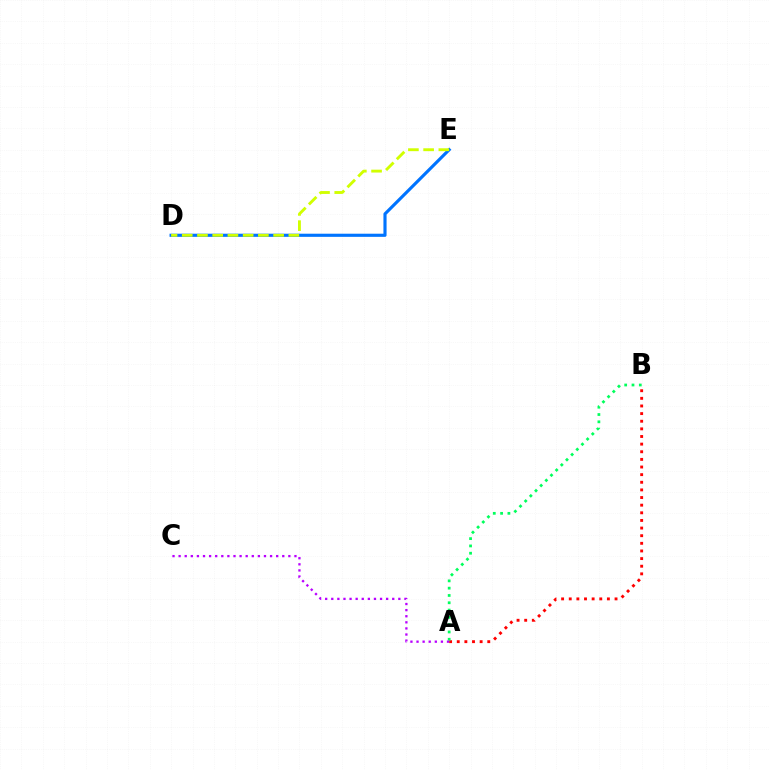{('D', 'E'): [{'color': '#0074ff', 'line_style': 'solid', 'thickness': 2.26}, {'color': '#d1ff00', 'line_style': 'dashed', 'thickness': 2.07}], ('A', 'B'): [{'color': '#ff0000', 'line_style': 'dotted', 'thickness': 2.07}, {'color': '#00ff5c', 'line_style': 'dotted', 'thickness': 1.98}], ('A', 'C'): [{'color': '#b900ff', 'line_style': 'dotted', 'thickness': 1.66}]}